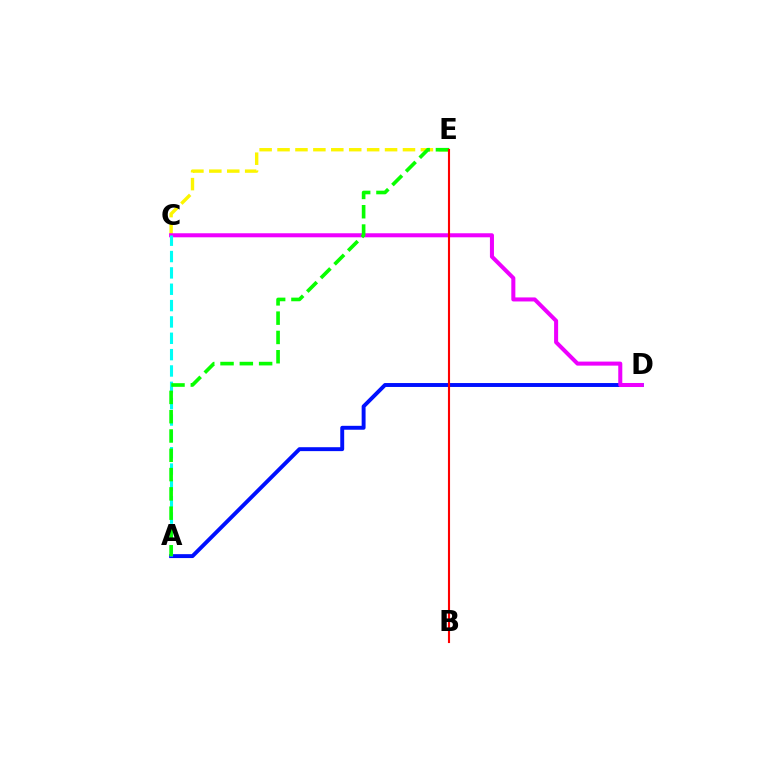{('A', 'D'): [{'color': '#0010ff', 'line_style': 'solid', 'thickness': 2.82}], ('C', 'E'): [{'color': '#fcf500', 'line_style': 'dashed', 'thickness': 2.43}], ('C', 'D'): [{'color': '#ee00ff', 'line_style': 'solid', 'thickness': 2.91}], ('A', 'C'): [{'color': '#00fff6', 'line_style': 'dashed', 'thickness': 2.22}], ('A', 'E'): [{'color': '#08ff00', 'line_style': 'dashed', 'thickness': 2.62}], ('B', 'E'): [{'color': '#ff0000', 'line_style': 'solid', 'thickness': 1.53}]}